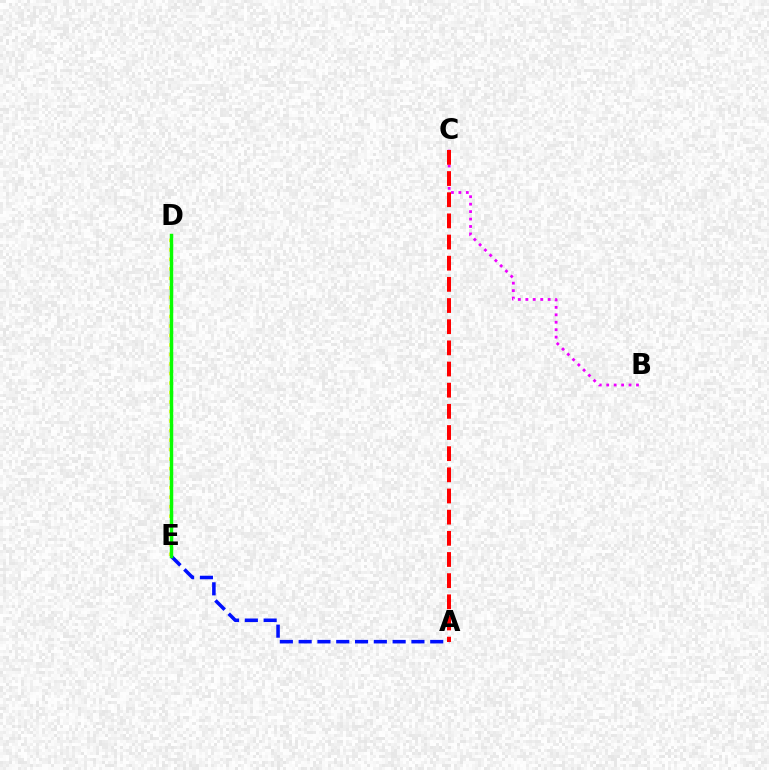{('B', 'C'): [{'color': '#ee00ff', 'line_style': 'dotted', 'thickness': 2.02}], ('A', 'C'): [{'color': '#ff0000', 'line_style': 'dashed', 'thickness': 2.87}], ('D', 'E'): [{'color': '#00fff6', 'line_style': 'dotted', 'thickness': 1.97}, {'color': '#fcf500', 'line_style': 'dotted', 'thickness': 2.58}, {'color': '#08ff00', 'line_style': 'solid', 'thickness': 2.49}], ('A', 'E'): [{'color': '#0010ff', 'line_style': 'dashed', 'thickness': 2.55}]}